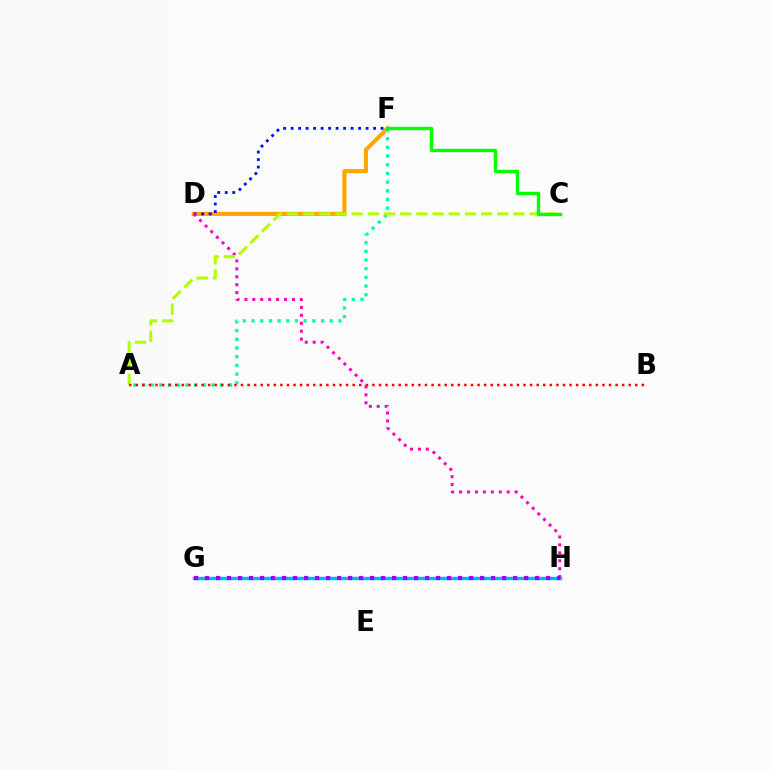{('D', 'F'): [{'color': '#ffa500', 'line_style': 'solid', 'thickness': 2.96}, {'color': '#0010ff', 'line_style': 'dotted', 'thickness': 2.04}], ('A', 'F'): [{'color': '#00ff9d', 'line_style': 'dotted', 'thickness': 2.36}], ('G', 'H'): [{'color': '#00b5ff', 'line_style': 'solid', 'thickness': 2.44}, {'color': '#9b00ff', 'line_style': 'dotted', 'thickness': 2.99}], ('D', 'H'): [{'color': '#ff00bd', 'line_style': 'dotted', 'thickness': 2.16}], ('A', 'C'): [{'color': '#b3ff00', 'line_style': 'dashed', 'thickness': 2.2}], ('A', 'B'): [{'color': '#ff0000', 'line_style': 'dotted', 'thickness': 1.79}], ('C', 'F'): [{'color': '#08ff00', 'line_style': 'solid', 'thickness': 2.45}]}